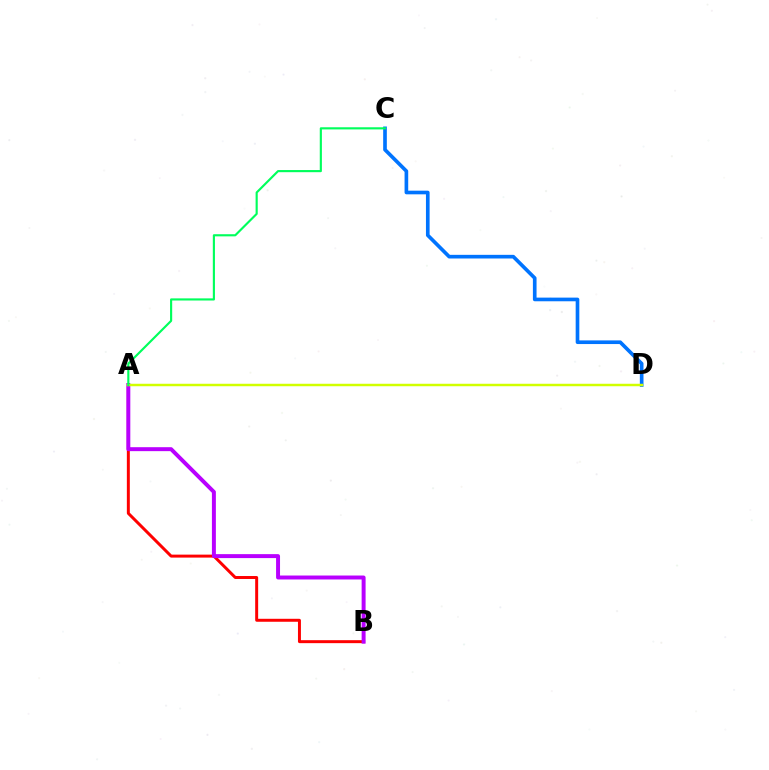{('C', 'D'): [{'color': '#0074ff', 'line_style': 'solid', 'thickness': 2.63}], ('A', 'B'): [{'color': '#ff0000', 'line_style': 'solid', 'thickness': 2.14}, {'color': '#b900ff', 'line_style': 'solid', 'thickness': 2.85}], ('A', 'D'): [{'color': '#d1ff00', 'line_style': 'solid', 'thickness': 1.78}], ('A', 'C'): [{'color': '#00ff5c', 'line_style': 'solid', 'thickness': 1.54}]}